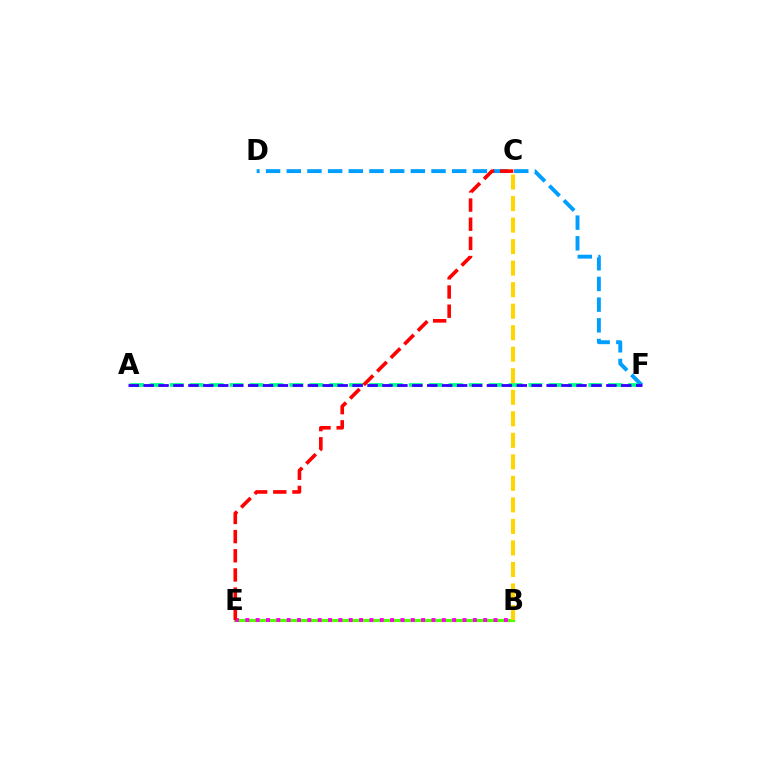{('B', 'E'): [{'color': '#4fff00', 'line_style': 'solid', 'thickness': 2.26}, {'color': '#ff00ed', 'line_style': 'dotted', 'thickness': 2.81}], ('A', 'F'): [{'color': '#00ff86', 'line_style': 'dashed', 'thickness': 2.71}, {'color': '#3700ff', 'line_style': 'dashed', 'thickness': 2.03}], ('D', 'F'): [{'color': '#009eff', 'line_style': 'dashed', 'thickness': 2.81}], ('B', 'C'): [{'color': '#ffd500', 'line_style': 'dashed', 'thickness': 2.92}], ('C', 'E'): [{'color': '#ff0000', 'line_style': 'dashed', 'thickness': 2.6}]}